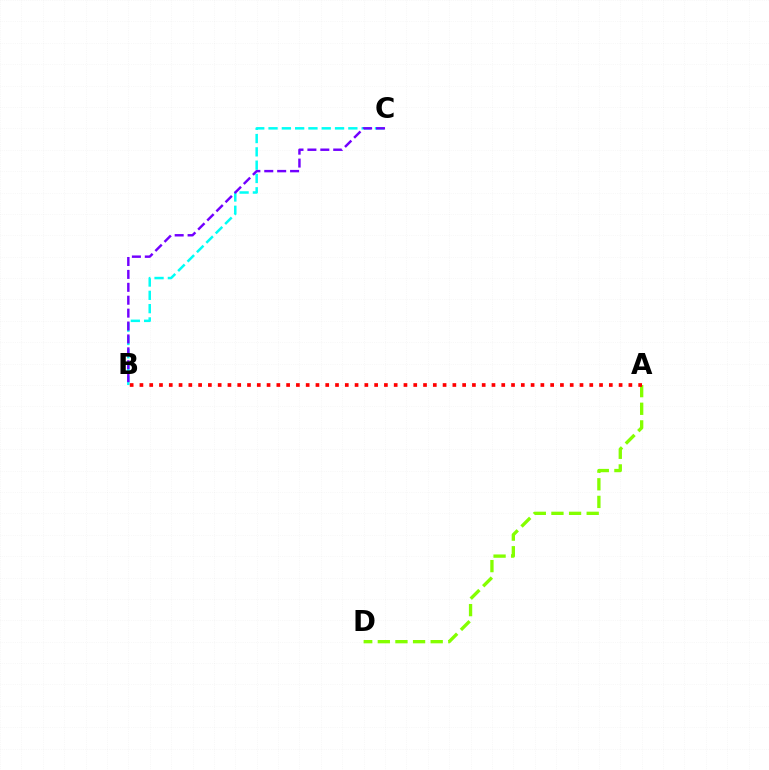{('A', 'D'): [{'color': '#84ff00', 'line_style': 'dashed', 'thickness': 2.39}], ('B', 'C'): [{'color': '#00fff6', 'line_style': 'dashed', 'thickness': 1.81}, {'color': '#7200ff', 'line_style': 'dashed', 'thickness': 1.75}], ('A', 'B'): [{'color': '#ff0000', 'line_style': 'dotted', 'thickness': 2.66}]}